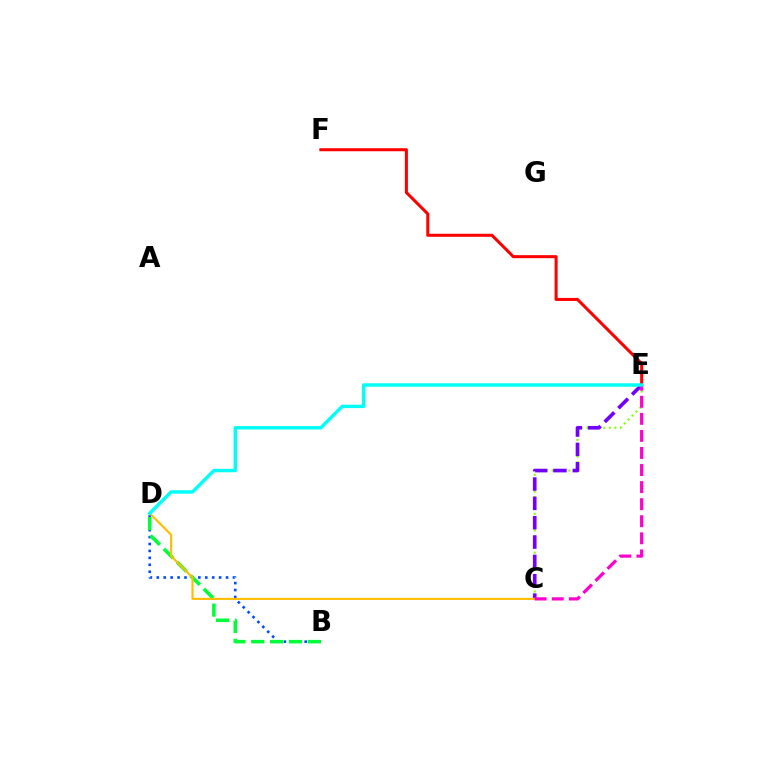{('B', 'D'): [{'color': '#004bff', 'line_style': 'dotted', 'thickness': 1.88}, {'color': '#00ff39', 'line_style': 'dashed', 'thickness': 2.56}], ('C', 'E'): [{'color': '#84ff00', 'line_style': 'dotted', 'thickness': 1.51}, {'color': '#7200ff', 'line_style': 'dashed', 'thickness': 2.63}, {'color': '#ff00cf', 'line_style': 'dashed', 'thickness': 2.32}], ('E', 'F'): [{'color': '#ff0000', 'line_style': 'solid', 'thickness': 2.19}], ('C', 'D'): [{'color': '#ffbd00', 'line_style': 'solid', 'thickness': 1.53}], ('D', 'E'): [{'color': '#00fff6', 'line_style': 'solid', 'thickness': 2.47}]}